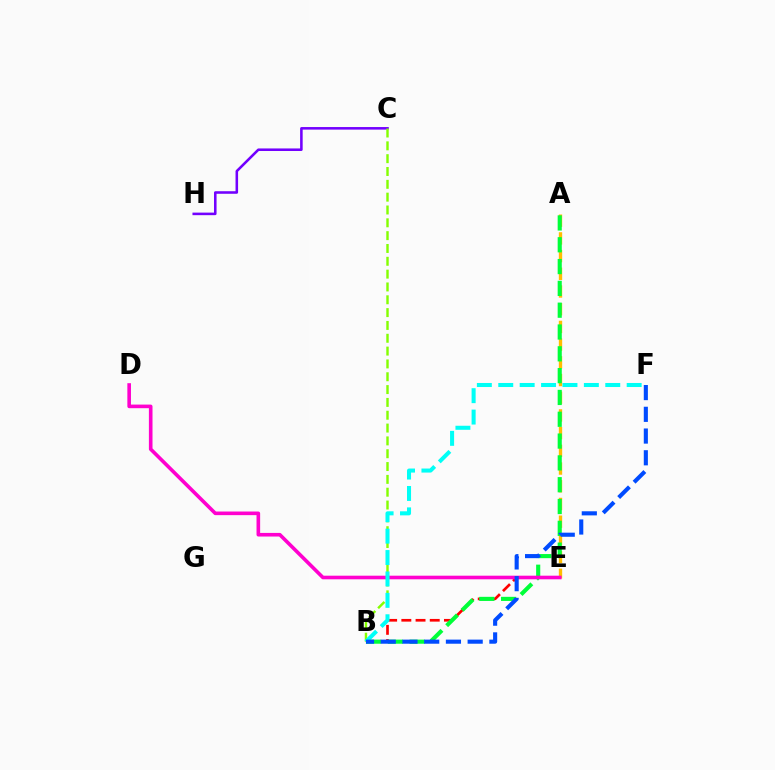{('B', 'E'): [{'color': '#ff0000', 'line_style': 'dashed', 'thickness': 1.93}], ('A', 'E'): [{'color': '#ffbd00', 'line_style': 'dashed', 'thickness': 2.41}], ('C', 'H'): [{'color': '#7200ff', 'line_style': 'solid', 'thickness': 1.84}], ('A', 'B'): [{'color': '#00ff39', 'line_style': 'dashed', 'thickness': 2.96}], ('D', 'E'): [{'color': '#ff00cf', 'line_style': 'solid', 'thickness': 2.6}], ('B', 'C'): [{'color': '#84ff00', 'line_style': 'dashed', 'thickness': 1.74}], ('B', 'F'): [{'color': '#00fff6', 'line_style': 'dashed', 'thickness': 2.91}, {'color': '#004bff', 'line_style': 'dashed', 'thickness': 2.95}]}